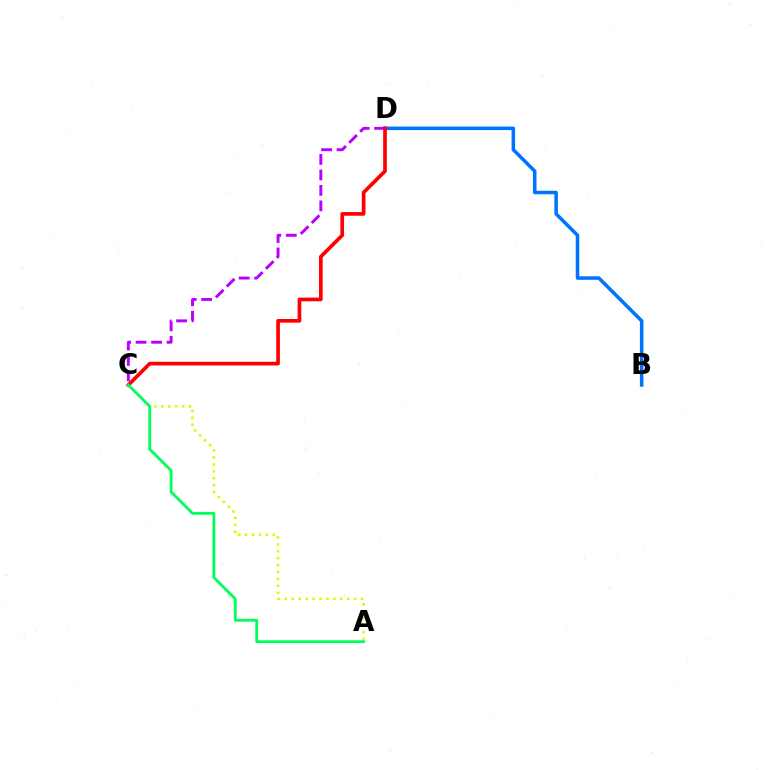{('C', 'D'): [{'color': '#b900ff', 'line_style': 'dashed', 'thickness': 2.1}, {'color': '#ff0000', 'line_style': 'solid', 'thickness': 2.64}], ('B', 'D'): [{'color': '#0074ff', 'line_style': 'solid', 'thickness': 2.54}], ('A', 'C'): [{'color': '#d1ff00', 'line_style': 'dotted', 'thickness': 1.88}, {'color': '#00ff5c', 'line_style': 'solid', 'thickness': 2.03}]}